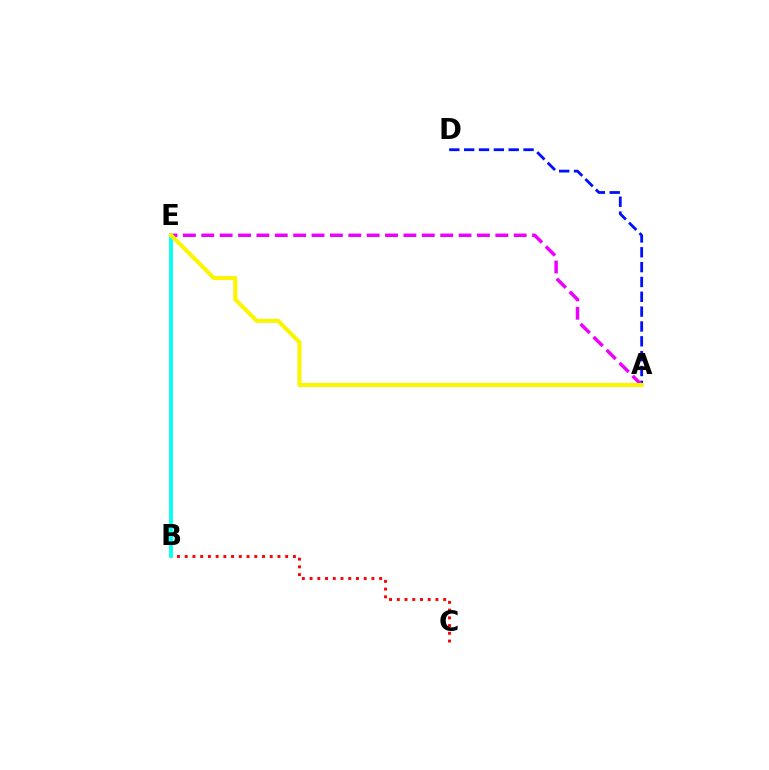{('A', 'D'): [{'color': '#0010ff', 'line_style': 'dashed', 'thickness': 2.02}], ('B', 'E'): [{'color': '#08ff00', 'line_style': 'solid', 'thickness': 1.75}, {'color': '#00fff6', 'line_style': 'solid', 'thickness': 2.7}], ('B', 'C'): [{'color': '#ff0000', 'line_style': 'dotted', 'thickness': 2.1}], ('A', 'E'): [{'color': '#ee00ff', 'line_style': 'dashed', 'thickness': 2.5}, {'color': '#fcf500', 'line_style': 'solid', 'thickness': 2.95}]}